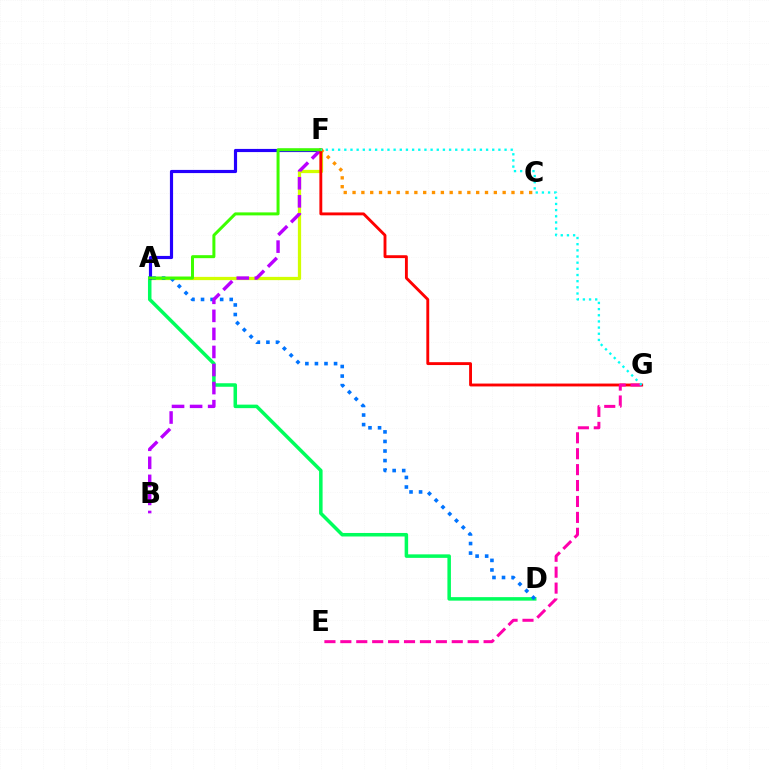{('A', 'D'): [{'color': '#00ff5c', 'line_style': 'solid', 'thickness': 2.53}, {'color': '#0074ff', 'line_style': 'dotted', 'thickness': 2.6}], ('A', 'F'): [{'color': '#d1ff00', 'line_style': 'solid', 'thickness': 2.35}, {'color': '#2500ff', 'line_style': 'solid', 'thickness': 2.28}, {'color': '#3dff00', 'line_style': 'solid', 'thickness': 2.16}], ('C', 'F'): [{'color': '#ff9400', 'line_style': 'dotted', 'thickness': 2.4}], ('B', 'F'): [{'color': '#b900ff', 'line_style': 'dashed', 'thickness': 2.45}], ('F', 'G'): [{'color': '#ff0000', 'line_style': 'solid', 'thickness': 2.07}, {'color': '#00fff6', 'line_style': 'dotted', 'thickness': 1.67}], ('E', 'G'): [{'color': '#ff00ac', 'line_style': 'dashed', 'thickness': 2.16}]}